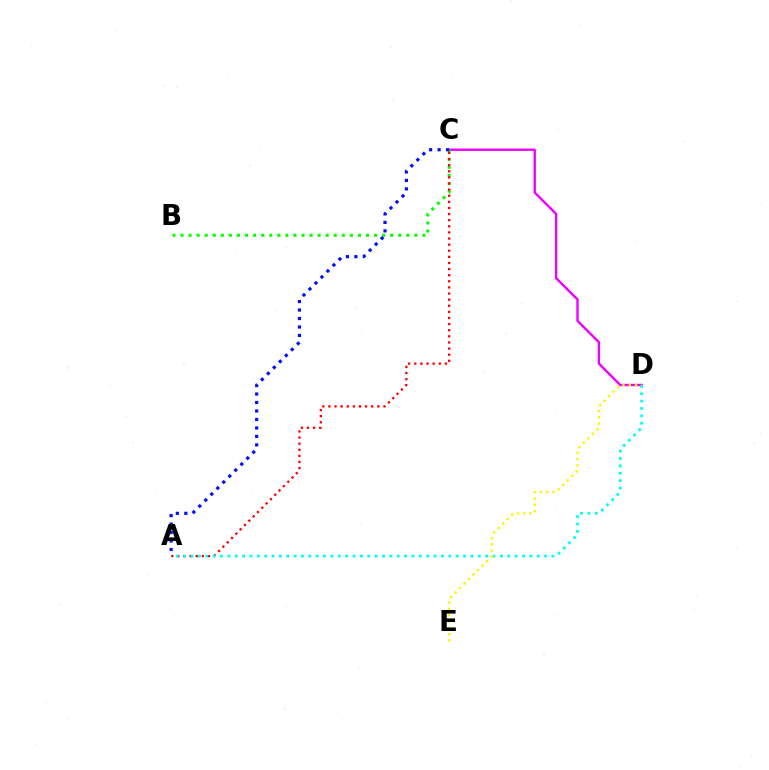{('C', 'D'): [{'color': '#ee00ff', 'line_style': 'solid', 'thickness': 1.72}], ('B', 'C'): [{'color': '#08ff00', 'line_style': 'dotted', 'thickness': 2.19}], ('A', 'C'): [{'color': '#ff0000', 'line_style': 'dotted', 'thickness': 1.66}, {'color': '#0010ff', 'line_style': 'dotted', 'thickness': 2.3}], ('A', 'D'): [{'color': '#00fff6', 'line_style': 'dotted', 'thickness': 2.0}], ('D', 'E'): [{'color': '#fcf500', 'line_style': 'dotted', 'thickness': 1.72}]}